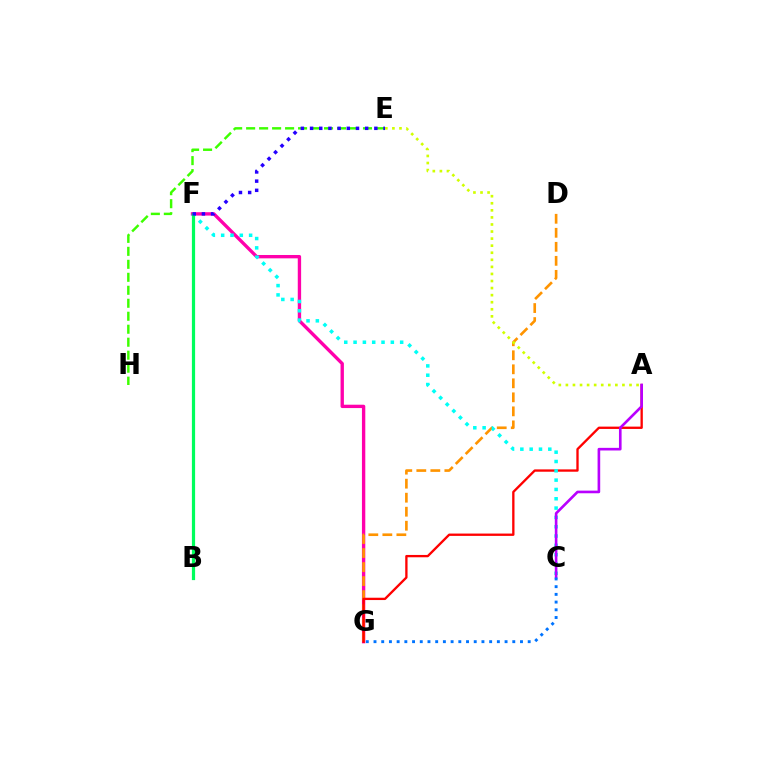{('F', 'G'): [{'color': '#ff00ac', 'line_style': 'solid', 'thickness': 2.42}], ('D', 'G'): [{'color': '#ff9400', 'line_style': 'dashed', 'thickness': 1.9}], ('A', 'G'): [{'color': '#ff0000', 'line_style': 'solid', 'thickness': 1.67}], ('C', 'F'): [{'color': '#00fff6', 'line_style': 'dotted', 'thickness': 2.53}], ('B', 'F'): [{'color': '#00ff5c', 'line_style': 'solid', 'thickness': 2.31}], ('A', 'C'): [{'color': '#b900ff', 'line_style': 'solid', 'thickness': 1.9}], ('E', 'H'): [{'color': '#3dff00', 'line_style': 'dashed', 'thickness': 1.76}], ('C', 'G'): [{'color': '#0074ff', 'line_style': 'dotted', 'thickness': 2.09}], ('A', 'E'): [{'color': '#d1ff00', 'line_style': 'dotted', 'thickness': 1.92}], ('E', 'F'): [{'color': '#2500ff', 'line_style': 'dotted', 'thickness': 2.5}]}